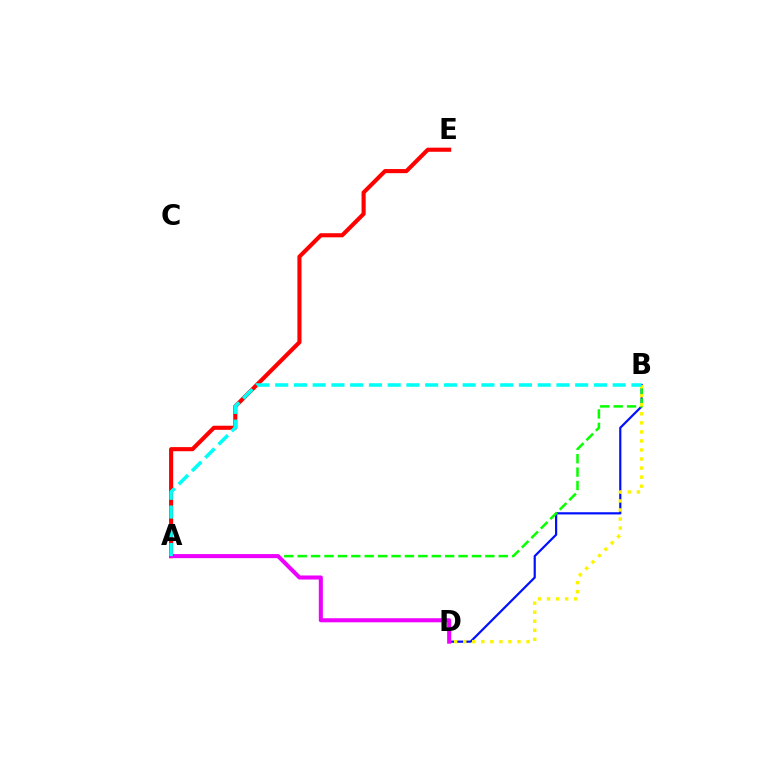{('A', 'E'): [{'color': '#ff0000', 'line_style': 'solid', 'thickness': 2.96}], ('B', 'D'): [{'color': '#0010ff', 'line_style': 'solid', 'thickness': 1.58}, {'color': '#fcf500', 'line_style': 'dotted', 'thickness': 2.46}], ('A', 'B'): [{'color': '#08ff00', 'line_style': 'dashed', 'thickness': 1.82}, {'color': '#00fff6', 'line_style': 'dashed', 'thickness': 2.55}], ('A', 'D'): [{'color': '#ee00ff', 'line_style': 'solid', 'thickness': 2.92}]}